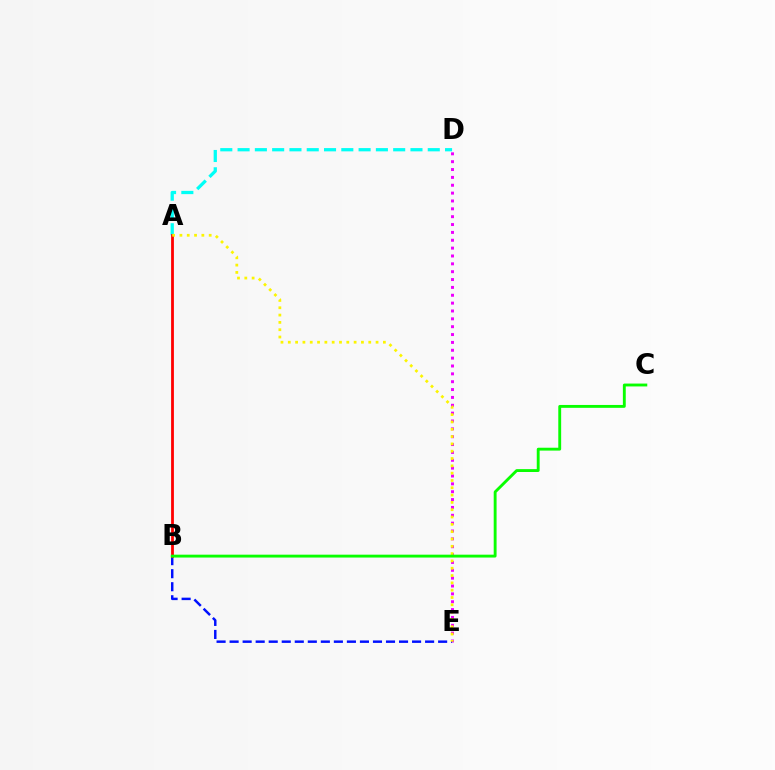{('D', 'E'): [{'color': '#ee00ff', 'line_style': 'dotted', 'thickness': 2.14}], ('A', 'D'): [{'color': '#00fff6', 'line_style': 'dashed', 'thickness': 2.35}], ('B', 'E'): [{'color': '#0010ff', 'line_style': 'dashed', 'thickness': 1.77}], ('A', 'B'): [{'color': '#ff0000', 'line_style': 'solid', 'thickness': 2.01}], ('A', 'E'): [{'color': '#fcf500', 'line_style': 'dotted', 'thickness': 1.99}], ('B', 'C'): [{'color': '#08ff00', 'line_style': 'solid', 'thickness': 2.07}]}